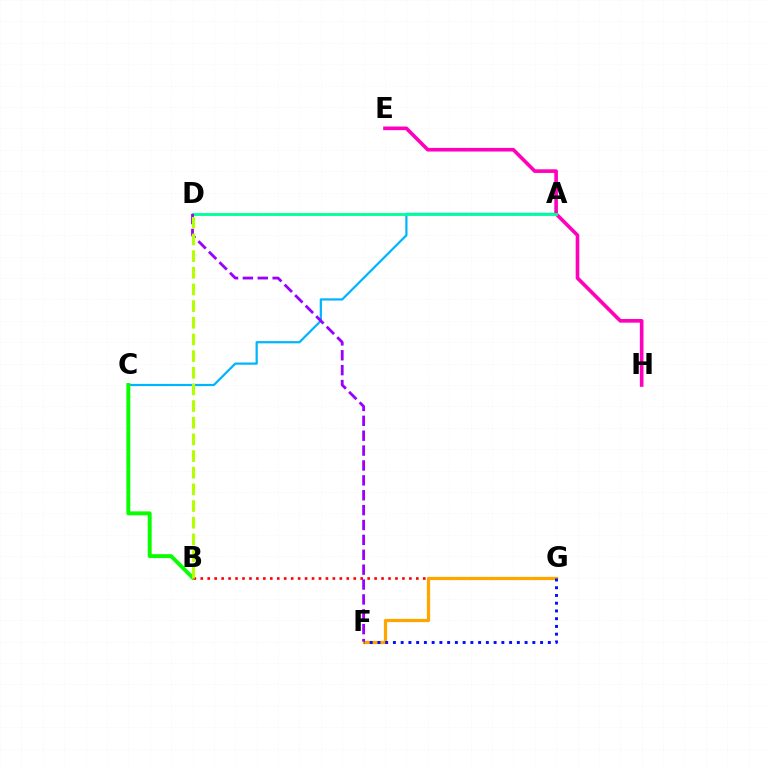{('A', 'C'): [{'color': '#00b5ff', 'line_style': 'solid', 'thickness': 1.61}], ('B', 'C'): [{'color': '#08ff00', 'line_style': 'solid', 'thickness': 2.81}], ('B', 'G'): [{'color': '#ff0000', 'line_style': 'dotted', 'thickness': 1.89}], ('E', 'H'): [{'color': '#ff00bd', 'line_style': 'solid', 'thickness': 2.61}], ('A', 'D'): [{'color': '#00ff9d', 'line_style': 'solid', 'thickness': 2.05}], ('F', 'G'): [{'color': '#ffa500', 'line_style': 'solid', 'thickness': 2.34}, {'color': '#0010ff', 'line_style': 'dotted', 'thickness': 2.1}], ('D', 'F'): [{'color': '#9b00ff', 'line_style': 'dashed', 'thickness': 2.02}], ('B', 'D'): [{'color': '#b3ff00', 'line_style': 'dashed', 'thickness': 2.26}]}